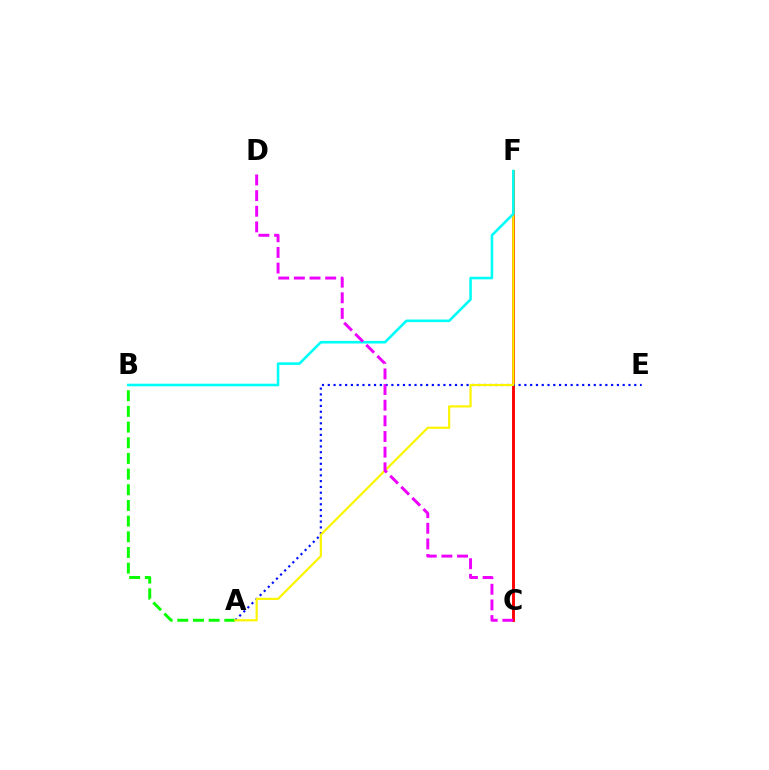{('A', 'B'): [{'color': '#08ff00', 'line_style': 'dashed', 'thickness': 2.13}], ('C', 'F'): [{'color': '#ff0000', 'line_style': 'solid', 'thickness': 2.08}], ('A', 'E'): [{'color': '#0010ff', 'line_style': 'dotted', 'thickness': 1.57}], ('A', 'F'): [{'color': '#fcf500', 'line_style': 'solid', 'thickness': 1.58}], ('B', 'F'): [{'color': '#00fff6', 'line_style': 'solid', 'thickness': 1.87}], ('C', 'D'): [{'color': '#ee00ff', 'line_style': 'dashed', 'thickness': 2.13}]}